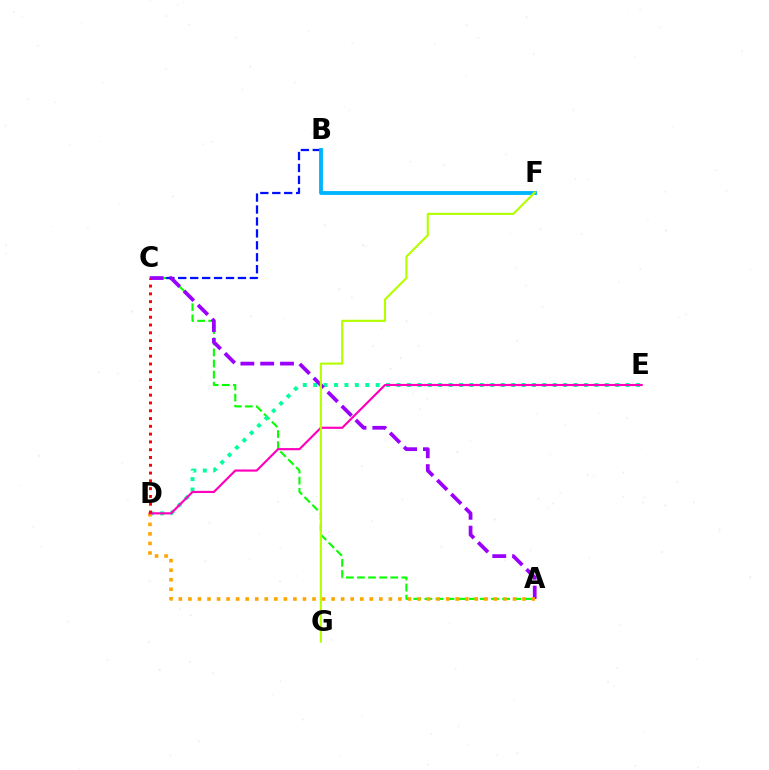{('A', 'C'): [{'color': '#08ff00', 'line_style': 'dashed', 'thickness': 1.51}, {'color': '#9b00ff', 'line_style': 'dashed', 'thickness': 2.69}], ('D', 'E'): [{'color': '#00ff9d', 'line_style': 'dotted', 'thickness': 2.83}, {'color': '#ff00bd', 'line_style': 'solid', 'thickness': 1.56}], ('B', 'C'): [{'color': '#0010ff', 'line_style': 'dashed', 'thickness': 1.62}], ('B', 'F'): [{'color': '#00b5ff', 'line_style': 'solid', 'thickness': 2.77}], ('A', 'D'): [{'color': '#ffa500', 'line_style': 'dotted', 'thickness': 2.59}], ('C', 'D'): [{'color': '#ff0000', 'line_style': 'dotted', 'thickness': 2.12}], ('F', 'G'): [{'color': '#b3ff00', 'line_style': 'solid', 'thickness': 1.53}]}